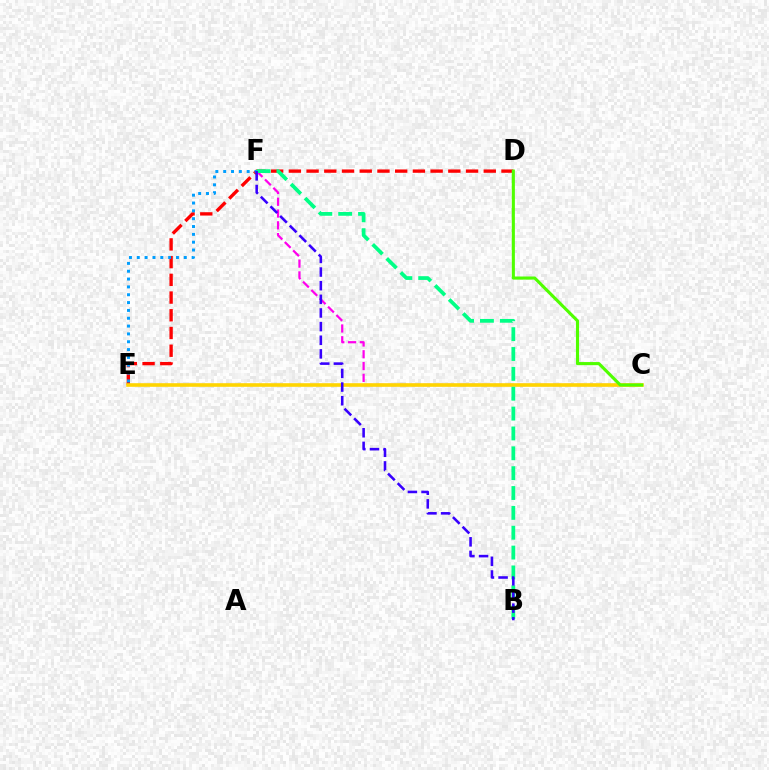{('D', 'E'): [{'color': '#ff0000', 'line_style': 'dashed', 'thickness': 2.41}], ('E', 'F'): [{'color': '#009eff', 'line_style': 'dotted', 'thickness': 2.13}], ('C', 'F'): [{'color': '#ff00ed', 'line_style': 'dashed', 'thickness': 1.6}], ('C', 'E'): [{'color': '#ffd500', 'line_style': 'solid', 'thickness': 2.59}], ('B', 'F'): [{'color': '#00ff86', 'line_style': 'dashed', 'thickness': 2.7}, {'color': '#3700ff', 'line_style': 'dashed', 'thickness': 1.85}], ('C', 'D'): [{'color': '#4fff00', 'line_style': 'solid', 'thickness': 2.24}]}